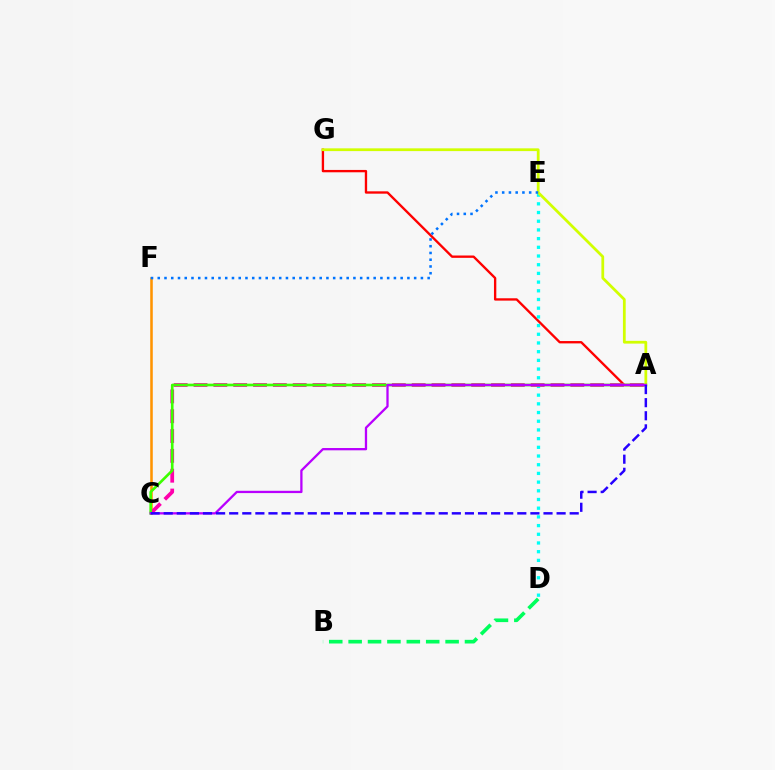{('A', 'G'): [{'color': '#ff0000', 'line_style': 'solid', 'thickness': 1.69}, {'color': '#d1ff00', 'line_style': 'solid', 'thickness': 1.99}], ('C', 'F'): [{'color': '#ff9400', 'line_style': 'solid', 'thickness': 1.84}], ('D', 'E'): [{'color': '#00fff6', 'line_style': 'dotted', 'thickness': 2.36}], ('A', 'C'): [{'color': '#ff00ac', 'line_style': 'dashed', 'thickness': 2.69}, {'color': '#3dff00', 'line_style': 'solid', 'thickness': 1.91}, {'color': '#b900ff', 'line_style': 'solid', 'thickness': 1.65}, {'color': '#2500ff', 'line_style': 'dashed', 'thickness': 1.78}], ('E', 'F'): [{'color': '#0074ff', 'line_style': 'dotted', 'thickness': 1.83}], ('B', 'D'): [{'color': '#00ff5c', 'line_style': 'dashed', 'thickness': 2.63}]}